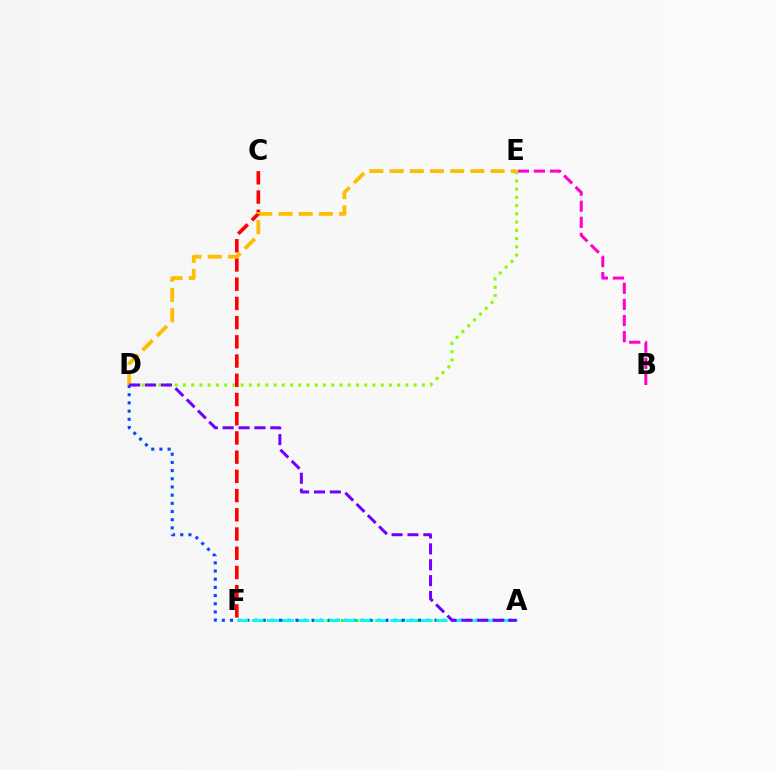{('A', 'F'): [{'color': '#00ff39', 'line_style': 'dotted', 'thickness': 2.01}, {'color': '#00fff6', 'line_style': 'dashed', 'thickness': 2.08}], ('A', 'D'): [{'color': '#004bff', 'line_style': 'dotted', 'thickness': 2.22}, {'color': '#7200ff', 'line_style': 'dashed', 'thickness': 2.16}], ('B', 'E'): [{'color': '#ff00cf', 'line_style': 'dashed', 'thickness': 2.19}], ('D', 'E'): [{'color': '#84ff00', 'line_style': 'dotted', 'thickness': 2.24}, {'color': '#ffbd00', 'line_style': 'dashed', 'thickness': 2.74}], ('C', 'F'): [{'color': '#ff0000', 'line_style': 'dashed', 'thickness': 2.61}]}